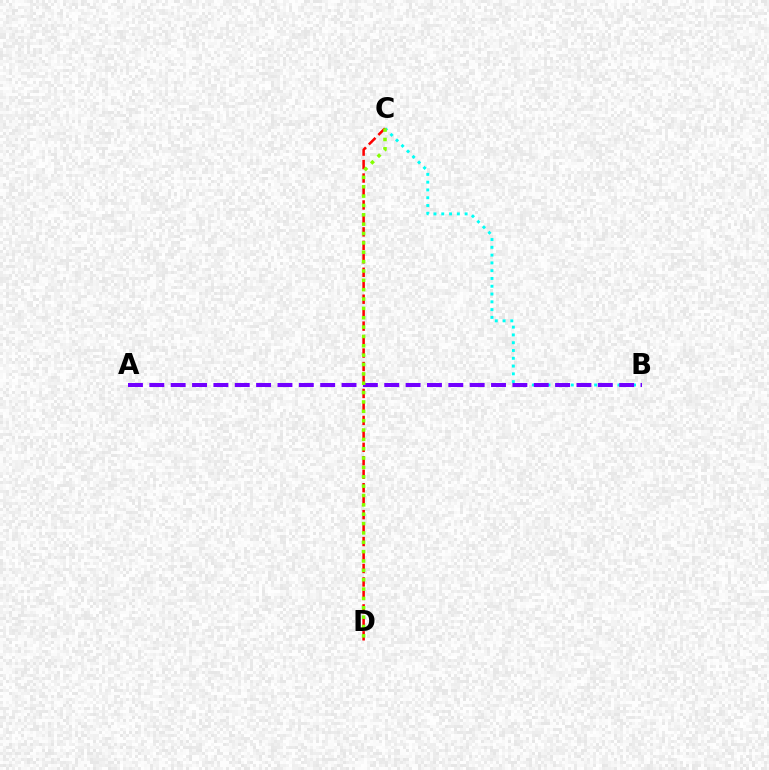{('B', 'C'): [{'color': '#00fff6', 'line_style': 'dotted', 'thickness': 2.12}], ('C', 'D'): [{'color': '#ff0000', 'line_style': 'dashed', 'thickness': 1.83}, {'color': '#84ff00', 'line_style': 'dotted', 'thickness': 2.54}], ('A', 'B'): [{'color': '#7200ff', 'line_style': 'dashed', 'thickness': 2.9}]}